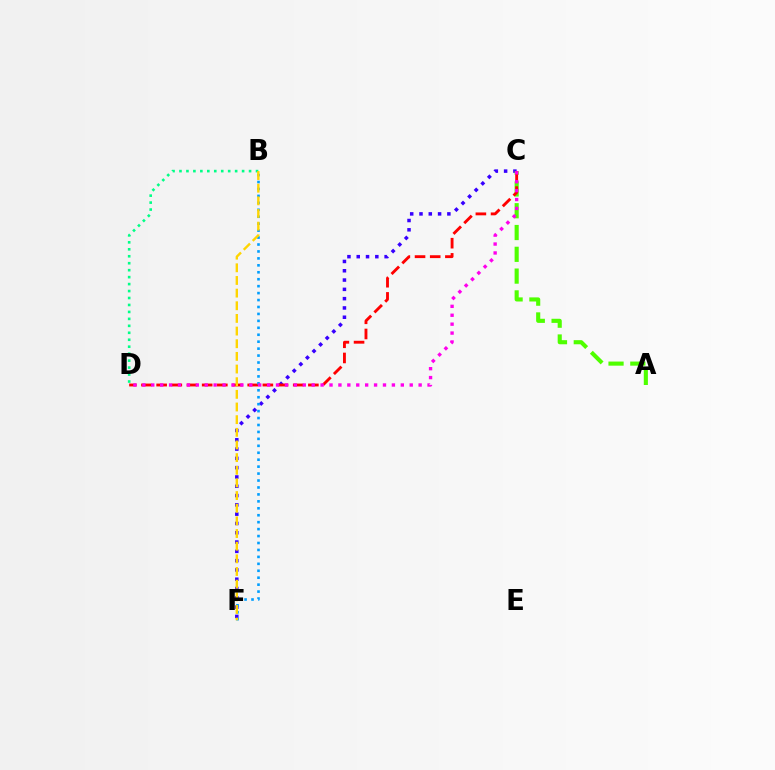{('C', 'F'): [{'color': '#3700ff', 'line_style': 'dotted', 'thickness': 2.53}], ('A', 'C'): [{'color': '#4fff00', 'line_style': 'dashed', 'thickness': 2.96}], ('C', 'D'): [{'color': '#ff0000', 'line_style': 'dashed', 'thickness': 2.06}, {'color': '#ff00ed', 'line_style': 'dotted', 'thickness': 2.42}], ('B', 'D'): [{'color': '#00ff86', 'line_style': 'dotted', 'thickness': 1.89}], ('B', 'F'): [{'color': '#009eff', 'line_style': 'dotted', 'thickness': 1.89}, {'color': '#ffd500', 'line_style': 'dashed', 'thickness': 1.72}]}